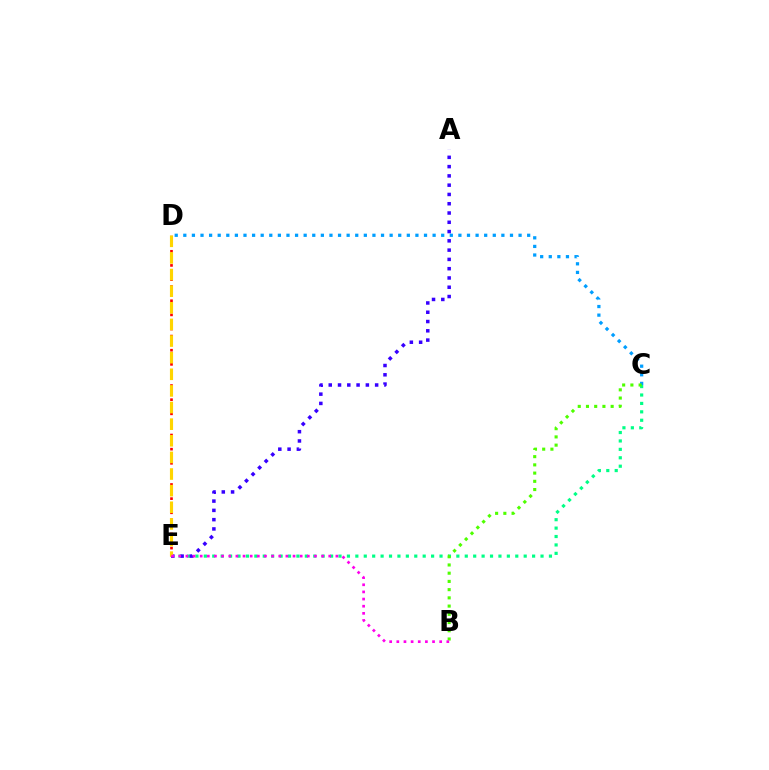{('C', 'D'): [{'color': '#009eff', 'line_style': 'dotted', 'thickness': 2.34}], ('C', 'E'): [{'color': '#00ff86', 'line_style': 'dotted', 'thickness': 2.29}], ('A', 'E'): [{'color': '#3700ff', 'line_style': 'dotted', 'thickness': 2.52}], ('D', 'E'): [{'color': '#ff0000', 'line_style': 'dotted', 'thickness': 1.92}, {'color': '#ffd500', 'line_style': 'dashed', 'thickness': 2.26}], ('B', 'C'): [{'color': '#4fff00', 'line_style': 'dotted', 'thickness': 2.23}], ('B', 'E'): [{'color': '#ff00ed', 'line_style': 'dotted', 'thickness': 1.94}]}